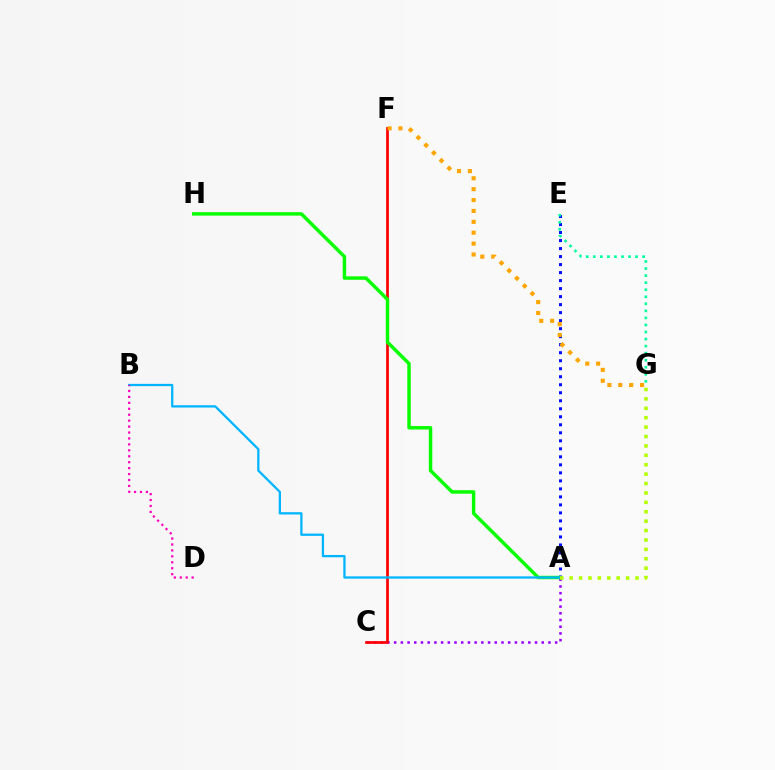{('A', 'E'): [{'color': '#0010ff', 'line_style': 'dotted', 'thickness': 2.18}], ('A', 'C'): [{'color': '#9b00ff', 'line_style': 'dotted', 'thickness': 1.82}], ('C', 'F'): [{'color': '#ff0000', 'line_style': 'solid', 'thickness': 1.96}], ('A', 'H'): [{'color': '#08ff00', 'line_style': 'solid', 'thickness': 2.48}], ('F', 'G'): [{'color': '#ffa500', 'line_style': 'dotted', 'thickness': 2.96}], ('A', 'B'): [{'color': '#00b5ff', 'line_style': 'solid', 'thickness': 1.64}], ('B', 'D'): [{'color': '#ff00bd', 'line_style': 'dotted', 'thickness': 1.61}], ('A', 'G'): [{'color': '#b3ff00', 'line_style': 'dotted', 'thickness': 2.56}], ('E', 'G'): [{'color': '#00ff9d', 'line_style': 'dotted', 'thickness': 1.92}]}